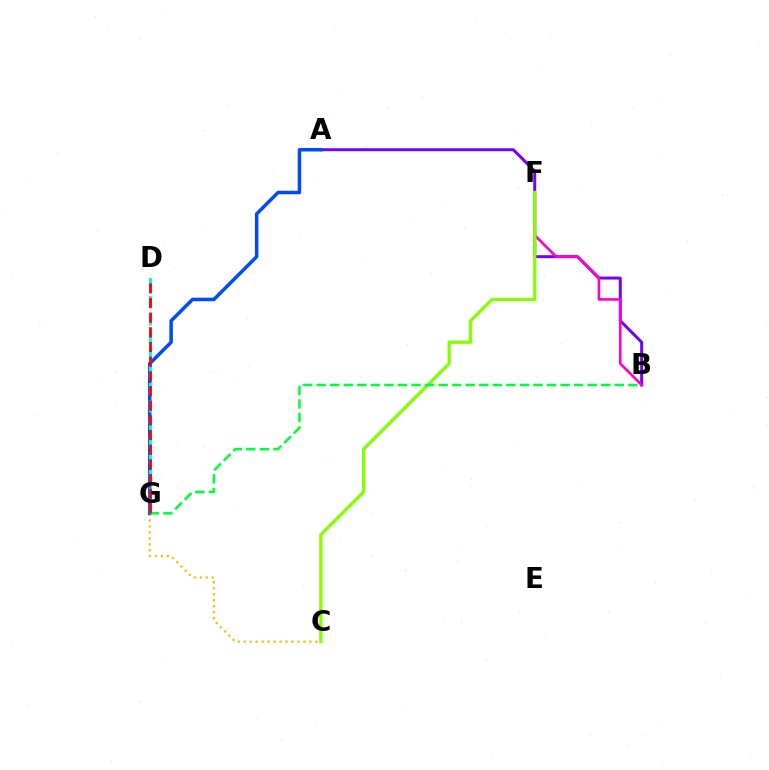{('A', 'B'): [{'color': '#7200ff', 'line_style': 'solid', 'thickness': 2.14}], ('C', 'G'): [{'color': '#ffbd00', 'line_style': 'dotted', 'thickness': 1.62}], ('A', 'G'): [{'color': '#004bff', 'line_style': 'solid', 'thickness': 2.53}], ('B', 'F'): [{'color': '#ff00cf', 'line_style': 'solid', 'thickness': 1.91}], ('D', 'G'): [{'color': '#00fff6', 'line_style': 'dashed', 'thickness': 2.37}, {'color': '#ff0000', 'line_style': 'dashed', 'thickness': 1.99}], ('C', 'F'): [{'color': '#84ff00', 'line_style': 'solid', 'thickness': 2.36}], ('B', 'G'): [{'color': '#00ff39', 'line_style': 'dashed', 'thickness': 1.84}]}